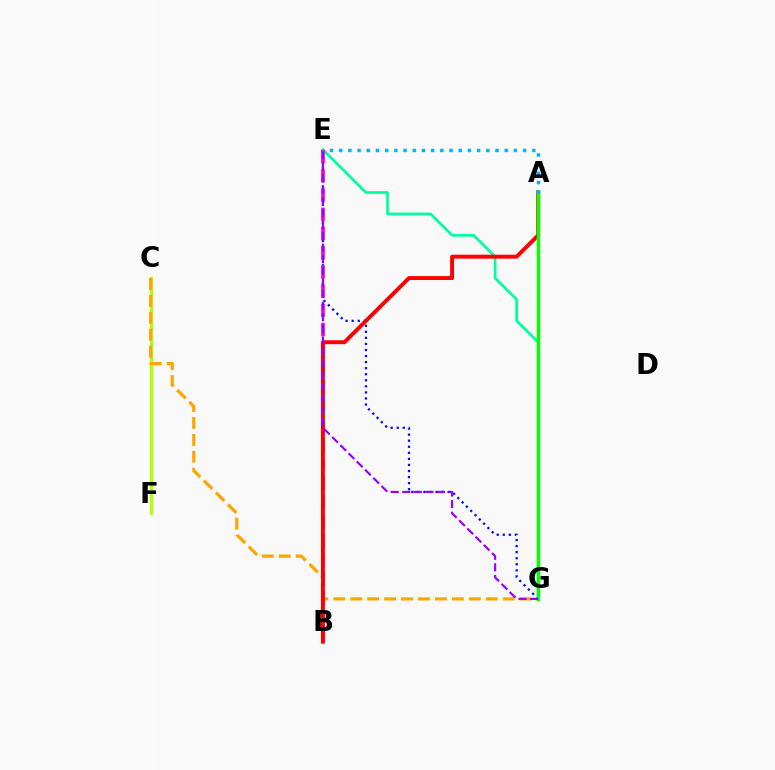{('E', 'G'): [{'color': '#0010ff', 'line_style': 'dotted', 'thickness': 1.65}, {'color': '#00ff9d', 'line_style': 'solid', 'thickness': 1.96}, {'color': '#9b00ff', 'line_style': 'dashed', 'thickness': 1.58}], ('C', 'F'): [{'color': '#b3ff00', 'line_style': 'solid', 'thickness': 2.33}], ('C', 'G'): [{'color': '#ffa500', 'line_style': 'dashed', 'thickness': 2.3}], ('B', 'E'): [{'color': '#ff00bd', 'line_style': 'dashed', 'thickness': 2.61}], ('A', 'B'): [{'color': '#ff0000', 'line_style': 'solid', 'thickness': 2.83}], ('A', 'G'): [{'color': '#08ff00', 'line_style': 'solid', 'thickness': 2.47}], ('A', 'E'): [{'color': '#00b5ff', 'line_style': 'dotted', 'thickness': 2.5}]}